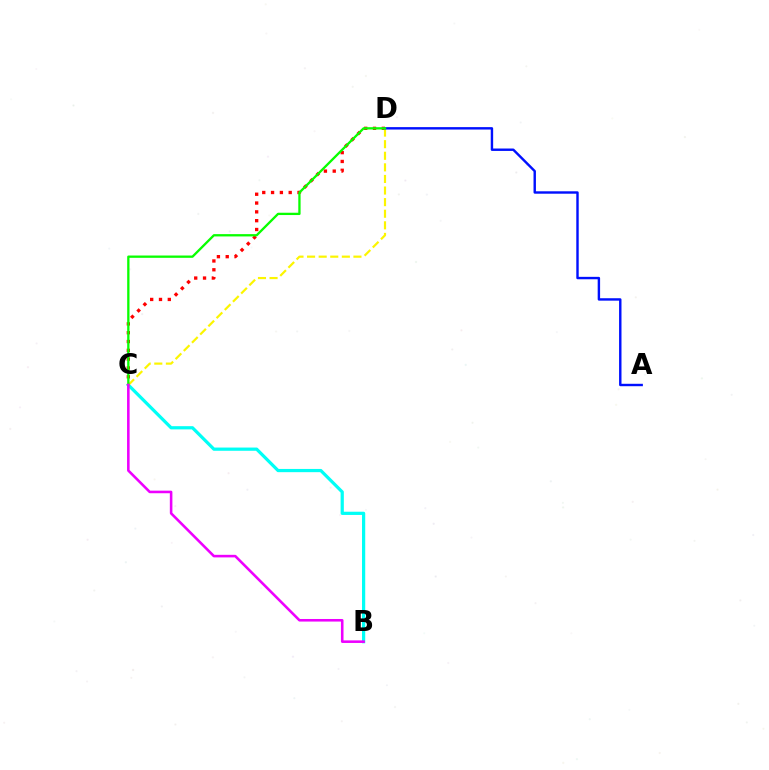{('C', 'D'): [{'color': '#ff0000', 'line_style': 'dotted', 'thickness': 2.4}, {'color': '#fcf500', 'line_style': 'dashed', 'thickness': 1.57}, {'color': '#08ff00', 'line_style': 'solid', 'thickness': 1.66}], ('B', 'C'): [{'color': '#00fff6', 'line_style': 'solid', 'thickness': 2.32}, {'color': '#ee00ff', 'line_style': 'solid', 'thickness': 1.85}], ('A', 'D'): [{'color': '#0010ff', 'line_style': 'solid', 'thickness': 1.74}]}